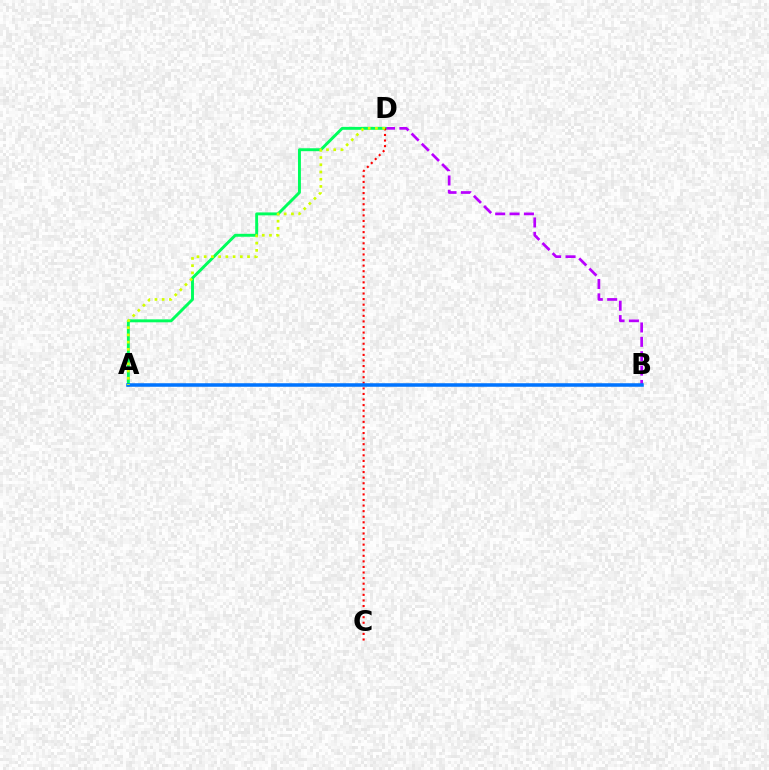{('B', 'D'): [{'color': '#b900ff', 'line_style': 'dashed', 'thickness': 1.95}], ('A', 'D'): [{'color': '#00ff5c', 'line_style': 'solid', 'thickness': 2.11}, {'color': '#d1ff00', 'line_style': 'dotted', 'thickness': 1.96}], ('C', 'D'): [{'color': '#ff0000', 'line_style': 'dotted', 'thickness': 1.52}], ('A', 'B'): [{'color': '#0074ff', 'line_style': 'solid', 'thickness': 2.54}]}